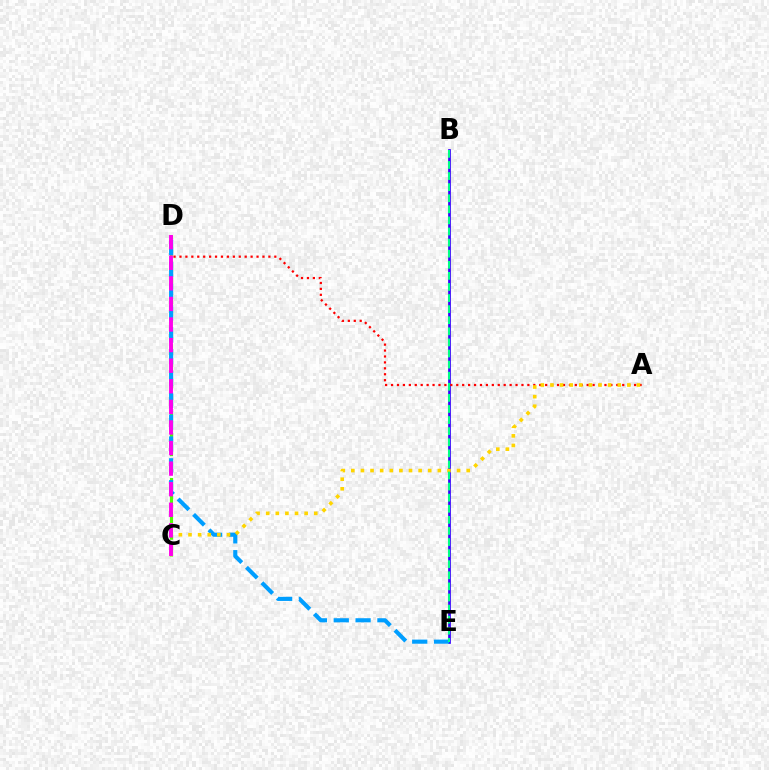{('B', 'E'): [{'color': '#3700ff', 'line_style': 'solid', 'thickness': 1.97}, {'color': '#00ff86', 'line_style': 'dashed', 'thickness': 1.51}], ('C', 'D'): [{'color': '#4fff00', 'line_style': 'dashed', 'thickness': 2.27}, {'color': '#ff00ed', 'line_style': 'dashed', 'thickness': 2.8}], ('A', 'D'): [{'color': '#ff0000', 'line_style': 'dotted', 'thickness': 1.61}], ('D', 'E'): [{'color': '#009eff', 'line_style': 'dashed', 'thickness': 2.97}], ('A', 'C'): [{'color': '#ffd500', 'line_style': 'dotted', 'thickness': 2.61}]}